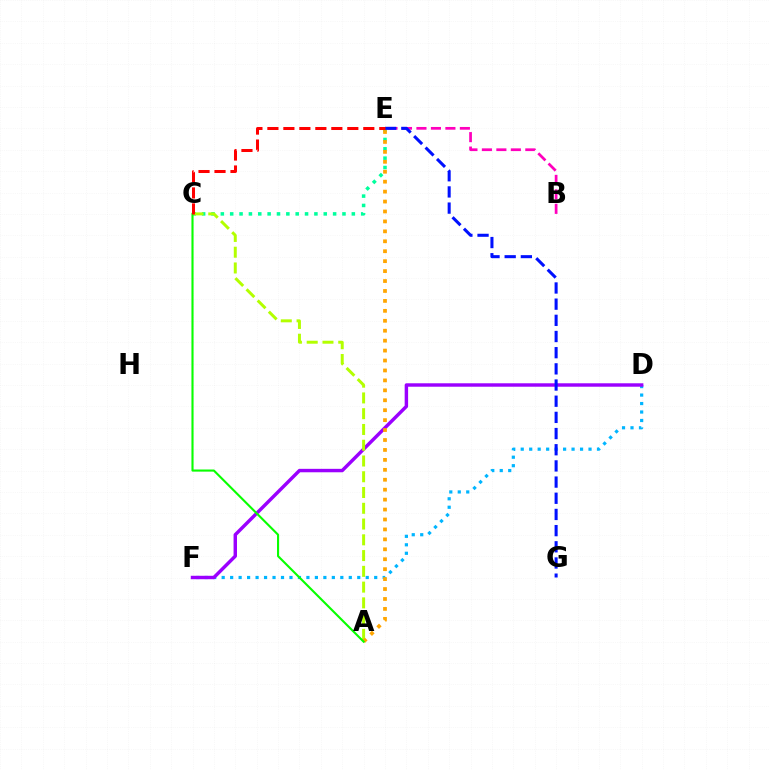{('B', 'E'): [{'color': '#ff00bd', 'line_style': 'dashed', 'thickness': 1.97}], ('C', 'E'): [{'color': '#00ff9d', 'line_style': 'dotted', 'thickness': 2.54}, {'color': '#ff0000', 'line_style': 'dashed', 'thickness': 2.17}], ('D', 'F'): [{'color': '#00b5ff', 'line_style': 'dotted', 'thickness': 2.3}, {'color': '#9b00ff', 'line_style': 'solid', 'thickness': 2.48}], ('A', 'C'): [{'color': '#b3ff00', 'line_style': 'dashed', 'thickness': 2.14}, {'color': '#08ff00', 'line_style': 'solid', 'thickness': 1.52}], ('A', 'E'): [{'color': '#ffa500', 'line_style': 'dotted', 'thickness': 2.7}], ('E', 'G'): [{'color': '#0010ff', 'line_style': 'dashed', 'thickness': 2.2}]}